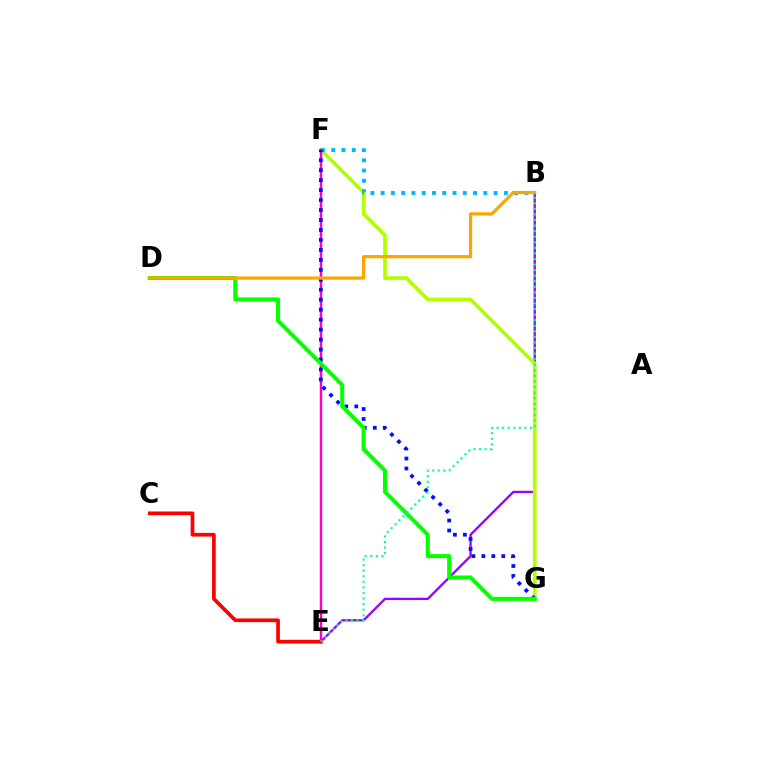{('B', 'E'): [{'color': '#9b00ff', 'line_style': 'solid', 'thickness': 1.66}, {'color': '#00ff9d', 'line_style': 'dotted', 'thickness': 1.51}], ('F', 'G'): [{'color': '#b3ff00', 'line_style': 'solid', 'thickness': 2.66}, {'color': '#0010ff', 'line_style': 'dotted', 'thickness': 2.71}], ('E', 'F'): [{'color': '#ff00bd', 'line_style': 'solid', 'thickness': 1.78}], ('B', 'F'): [{'color': '#00b5ff', 'line_style': 'dotted', 'thickness': 2.79}], ('C', 'E'): [{'color': '#ff0000', 'line_style': 'solid', 'thickness': 2.66}], ('D', 'G'): [{'color': '#08ff00', 'line_style': 'solid', 'thickness': 2.92}], ('B', 'D'): [{'color': '#ffa500', 'line_style': 'solid', 'thickness': 2.33}]}